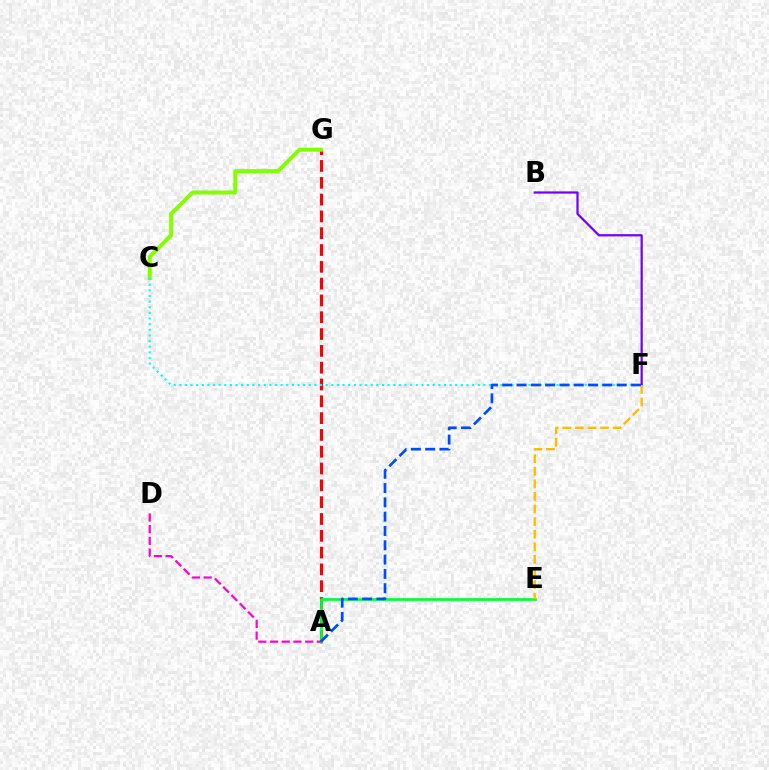{('A', 'G'): [{'color': '#ff0000', 'line_style': 'dashed', 'thickness': 2.28}], ('C', 'G'): [{'color': '#84ff00', 'line_style': 'solid', 'thickness': 2.87}], ('C', 'F'): [{'color': '#00fff6', 'line_style': 'dotted', 'thickness': 1.53}], ('A', 'E'): [{'color': '#00ff39', 'line_style': 'solid', 'thickness': 1.94}], ('B', 'F'): [{'color': '#7200ff', 'line_style': 'solid', 'thickness': 1.6}], ('A', 'D'): [{'color': '#ff00cf', 'line_style': 'dashed', 'thickness': 1.59}], ('E', 'F'): [{'color': '#ffbd00', 'line_style': 'dashed', 'thickness': 1.71}], ('A', 'F'): [{'color': '#004bff', 'line_style': 'dashed', 'thickness': 1.94}]}